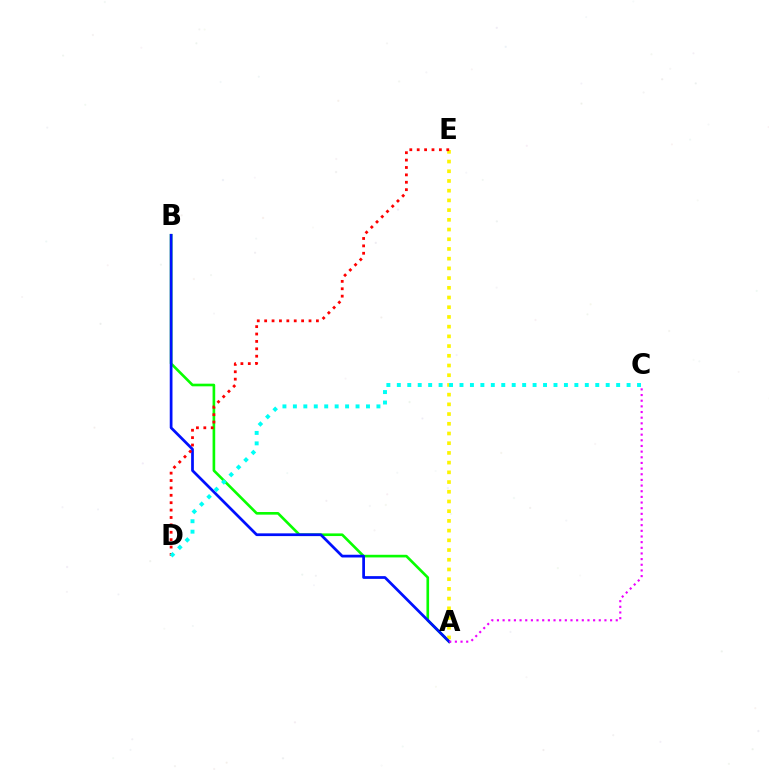{('A', 'B'): [{'color': '#08ff00', 'line_style': 'solid', 'thickness': 1.9}, {'color': '#0010ff', 'line_style': 'solid', 'thickness': 1.97}], ('A', 'E'): [{'color': '#fcf500', 'line_style': 'dotted', 'thickness': 2.64}], ('D', 'E'): [{'color': '#ff0000', 'line_style': 'dotted', 'thickness': 2.01}], ('C', 'D'): [{'color': '#00fff6', 'line_style': 'dotted', 'thickness': 2.84}], ('A', 'C'): [{'color': '#ee00ff', 'line_style': 'dotted', 'thickness': 1.54}]}